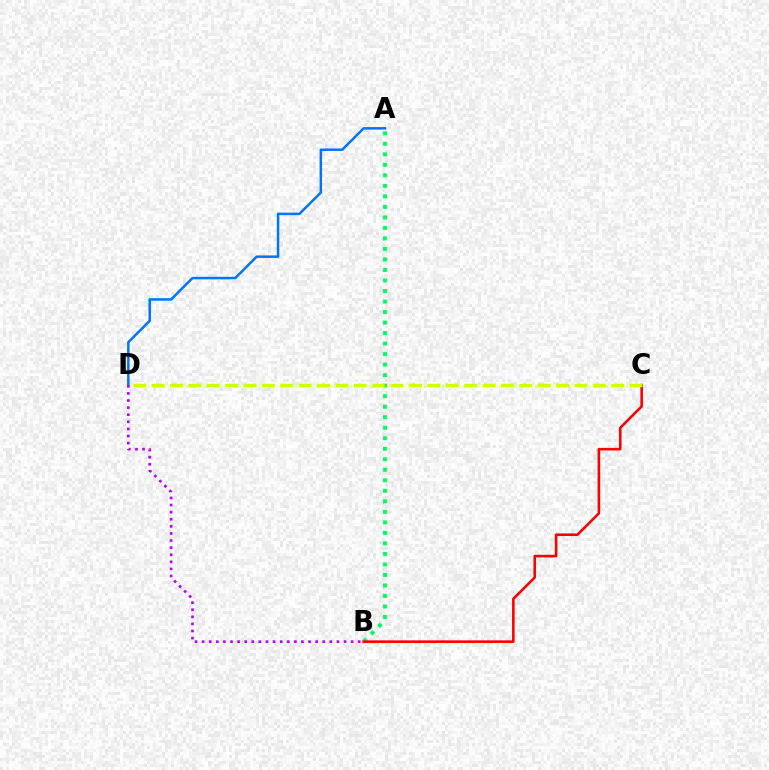{('A', 'D'): [{'color': '#0074ff', 'line_style': 'solid', 'thickness': 1.79}], ('A', 'B'): [{'color': '#00ff5c', 'line_style': 'dotted', 'thickness': 2.86}], ('B', 'D'): [{'color': '#b900ff', 'line_style': 'dotted', 'thickness': 1.93}], ('B', 'C'): [{'color': '#ff0000', 'line_style': 'solid', 'thickness': 1.87}], ('C', 'D'): [{'color': '#d1ff00', 'line_style': 'dashed', 'thickness': 2.5}]}